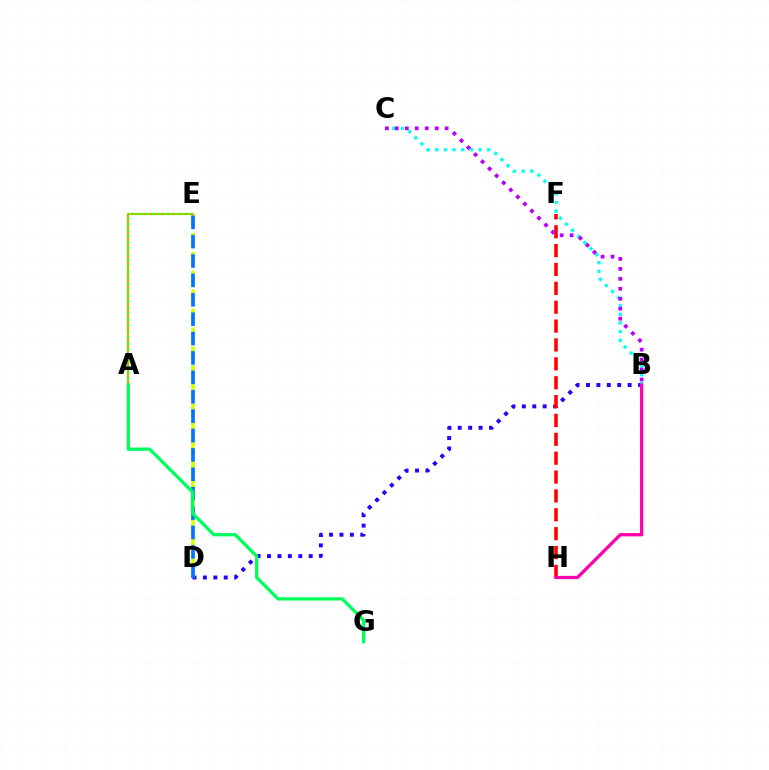{('B', 'D'): [{'color': '#2500ff', 'line_style': 'dotted', 'thickness': 2.83}], ('B', 'C'): [{'color': '#00fff6', 'line_style': 'dotted', 'thickness': 2.35}, {'color': '#b900ff', 'line_style': 'dotted', 'thickness': 2.71}], ('F', 'H'): [{'color': '#ff0000', 'line_style': 'dashed', 'thickness': 2.56}], ('A', 'E'): [{'color': '#3dff00', 'line_style': 'solid', 'thickness': 1.56}, {'color': '#ff9400', 'line_style': 'dotted', 'thickness': 1.61}], ('D', 'E'): [{'color': '#d1ff00', 'line_style': 'dashed', 'thickness': 2.57}, {'color': '#0074ff', 'line_style': 'dashed', 'thickness': 2.63}], ('A', 'G'): [{'color': '#00ff5c', 'line_style': 'solid', 'thickness': 2.36}], ('B', 'H'): [{'color': '#ff00ac', 'line_style': 'solid', 'thickness': 2.35}]}